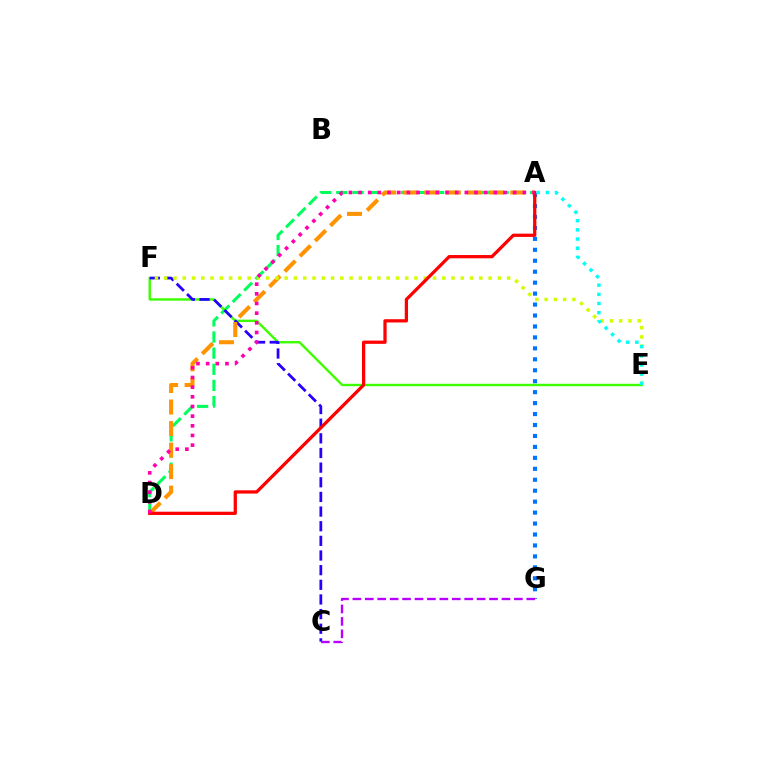{('A', 'D'): [{'color': '#00ff5c', 'line_style': 'dashed', 'thickness': 2.19}, {'color': '#ff9400', 'line_style': 'dashed', 'thickness': 2.92}, {'color': '#ff0000', 'line_style': 'solid', 'thickness': 2.34}, {'color': '#ff00ac', 'line_style': 'dotted', 'thickness': 2.63}], ('E', 'F'): [{'color': '#3dff00', 'line_style': 'solid', 'thickness': 1.73}, {'color': '#d1ff00', 'line_style': 'dotted', 'thickness': 2.52}], ('A', 'G'): [{'color': '#0074ff', 'line_style': 'dotted', 'thickness': 2.98}], ('C', 'F'): [{'color': '#2500ff', 'line_style': 'dashed', 'thickness': 1.99}], ('A', 'E'): [{'color': '#00fff6', 'line_style': 'dotted', 'thickness': 2.49}], ('C', 'G'): [{'color': '#b900ff', 'line_style': 'dashed', 'thickness': 1.69}]}